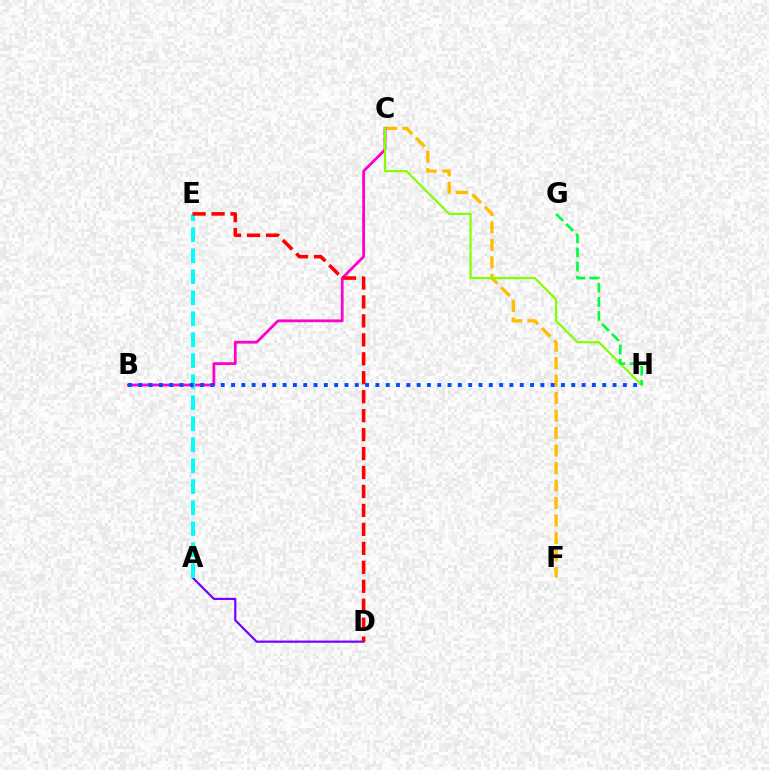{('C', 'F'): [{'color': '#ffbd00', 'line_style': 'dashed', 'thickness': 2.38}], ('B', 'C'): [{'color': '#ff00cf', 'line_style': 'solid', 'thickness': 2.01}], ('A', 'D'): [{'color': '#7200ff', 'line_style': 'solid', 'thickness': 1.56}], ('C', 'H'): [{'color': '#84ff00', 'line_style': 'solid', 'thickness': 1.59}], ('A', 'E'): [{'color': '#00fff6', 'line_style': 'dashed', 'thickness': 2.85}], ('B', 'H'): [{'color': '#004bff', 'line_style': 'dotted', 'thickness': 2.8}], ('D', 'E'): [{'color': '#ff0000', 'line_style': 'dashed', 'thickness': 2.58}], ('G', 'H'): [{'color': '#00ff39', 'line_style': 'dashed', 'thickness': 1.92}]}